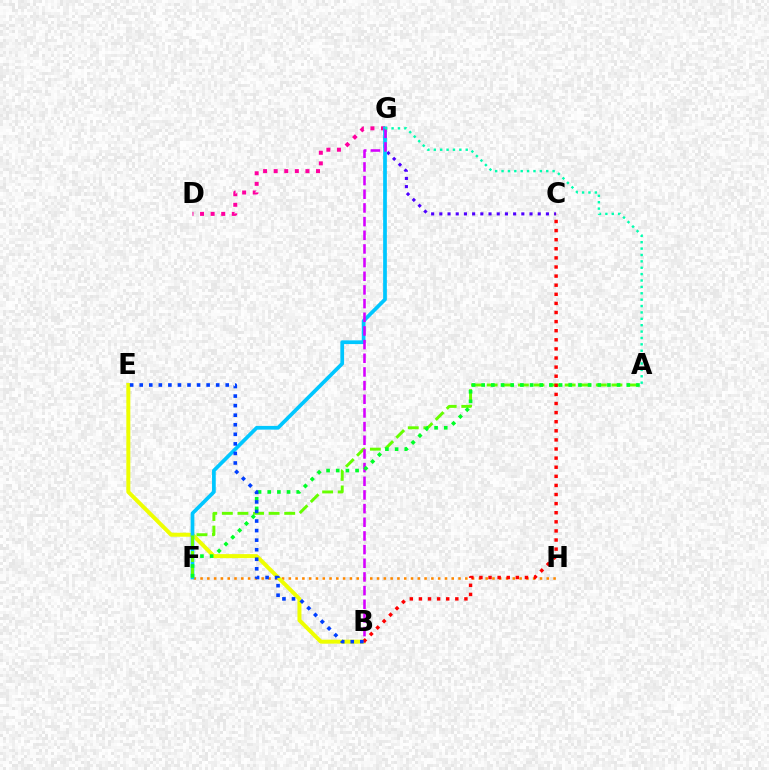{('F', 'H'): [{'color': '#ff8800', 'line_style': 'dotted', 'thickness': 1.84}], ('D', 'G'): [{'color': '#ff00a0', 'line_style': 'dotted', 'thickness': 2.88}], ('B', 'E'): [{'color': '#eeff00', 'line_style': 'solid', 'thickness': 2.87}, {'color': '#003fff', 'line_style': 'dotted', 'thickness': 2.6}], ('C', 'G'): [{'color': '#4f00ff', 'line_style': 'dotted', 'thickness': 2.23}], ('F', 'G'): [{'color': '#00c7ff', 'line_style': 'solid', 'thickness': 2.68}], ('A', 'F'): [{'color': '#66ff00', 'line_style': 'dashed', 'thickness': 2.12}, {'color': '#00ff27', 'line_style': 'dotted', 'thickness': 2.63}], ('B', 'G'): [{'color': '#d600ff', 'line_style': 'dashed', 'thickness': 1.86}], ('B', 'C'): [{'color': '#ff0000', 'line_style': 'dotted', 'thickness': 2.47}], ('A', 'G'): [{'color': '#00ffaf', 'line_style': 'dotted', 'thickness': 1.73}]}